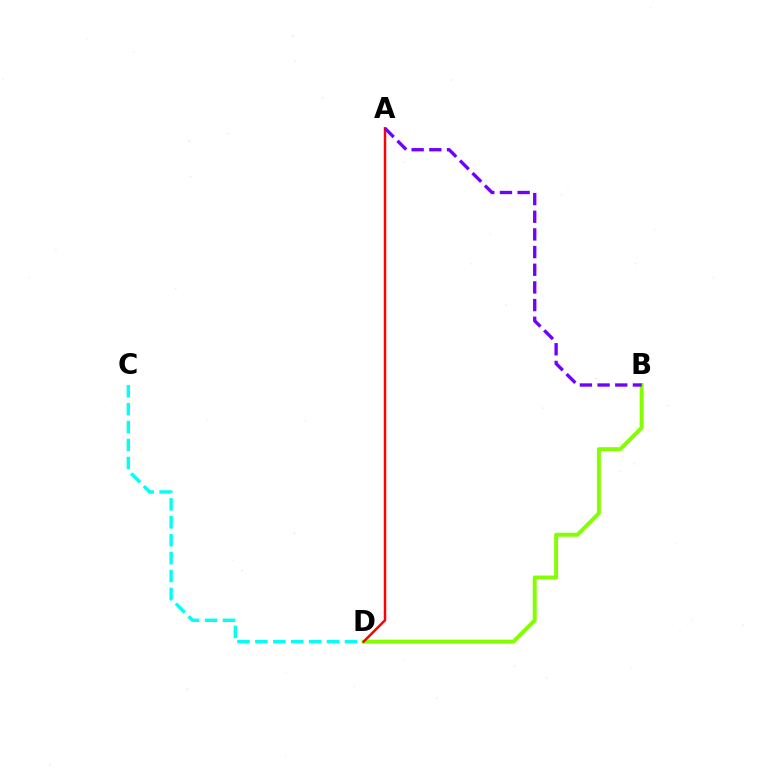{('C', 'D'): [{'color': '#00fff6', 'line_style': 'dashed', 'thickness': 2.43}], ('B', 'D'): [{'color': '#84ff00', 'line_style': 'solid', 'thickness': 2.85}], ('A', 'D'): [{'color': '#ff0000', 'line_style': 'solid', 'thickness': 1.78}], ('A', 'B'): [{'color': '#7200ff', 'line_style': 'dashed', 'thickness': 2.4}]}